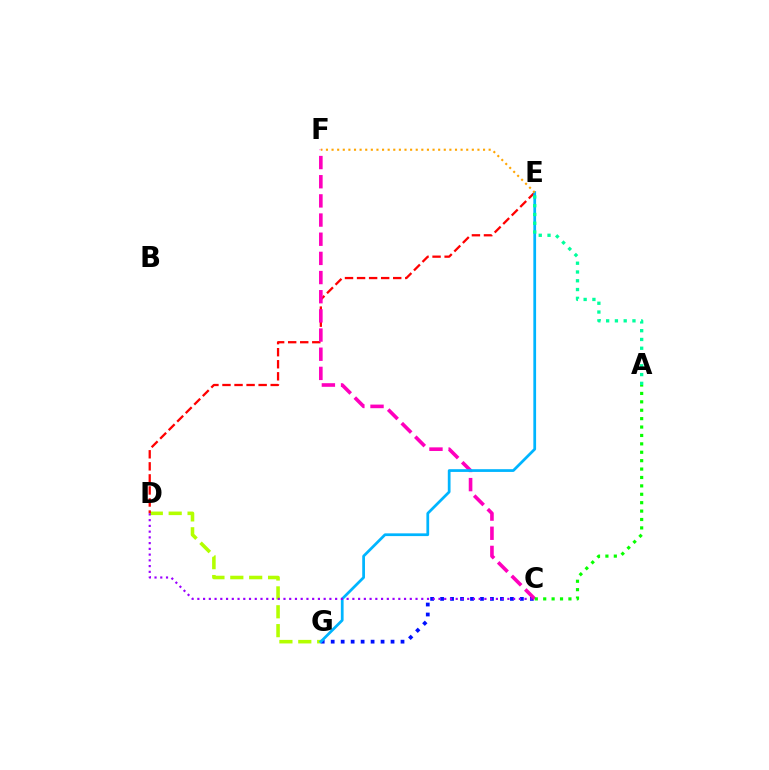{('D', 'G'): [{'color': '#b3ff00', 'line_style': 'dashed', 'thickness': 2.56}], ('D', 'E'): [{'color': '#ff0000', 'line_style': 'dashed', 'thickness': 1.64}], ('C', 'G'): [{'color': '#0010ff', 'line_style': 'dotted', 'thickness': 2.71}], ('C', 'F'): [{'color': '#ff00bd', 'line_style': 'dashed', 'thickness': 2.6}], ('E', 'G'): [{'color': '#00b5ff', 'line_style': 'solid', 'thickness': 1.97}], ('A', 'C'): [{'color': '#08ff00', 'line_style': 'dotted', 'thickness': 2.28}], ('C', 'D'): [{'color': '#9b00ff', 'line_style': 'dotted', 'thickness': 1.56}], ('E', 'F'): [{'color': '#ffa500', 'line_style': 'dotted', 'thickness': 1.52}], ('A', 'E'): [{'color': '#00ff9d', 'line_style': 'dotted', 'thickness': 2.38}]}